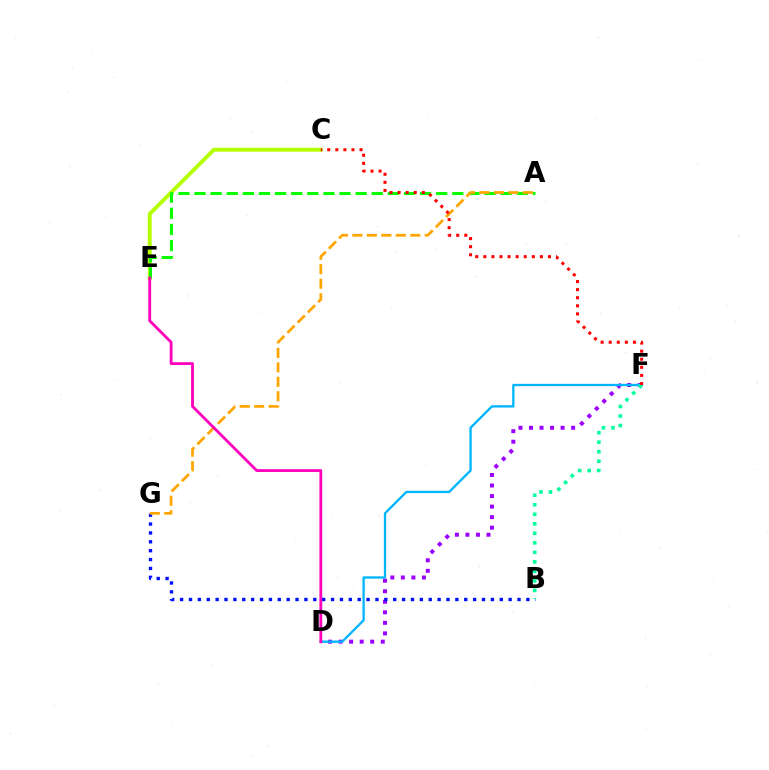{('D', 'F'): [{'color': '#9b00ff', 'line_style': 'dotted', 'thickness': 2.86}, {'color': '#00b5ff', 'line_style': 'solid', 'thickness': 1.67}], ('B', 'G'): [{'color': '#0010ff', 'line_style': 'dotted', 'thickness': 2.41}], ('C', 'E'): [{'color': '#b3ff00', 'line_style': 'solid', 'thickness': 2.78}], ('A', 'E'): [{'color': '#08ff00', 'line_style': 'dashed', 'thickness': 2.19}], ('B', 'F'): [{'color': '#00ff9d', 'line_style': 'dotted', 'thickness': 2.59}], ('A', 'G'): [{'color': '#ffa500', 'line_style': 'dashed', 'thickness': 1.97}], ('D', 'E'): [{'color': '#ff00bd', 'line_style': 'solid', 'thickness': 2.03}], ('C', 'F'): [{'color': '#ff0000', 'line_style': 'dotted', 'thickness': 2.2}]}